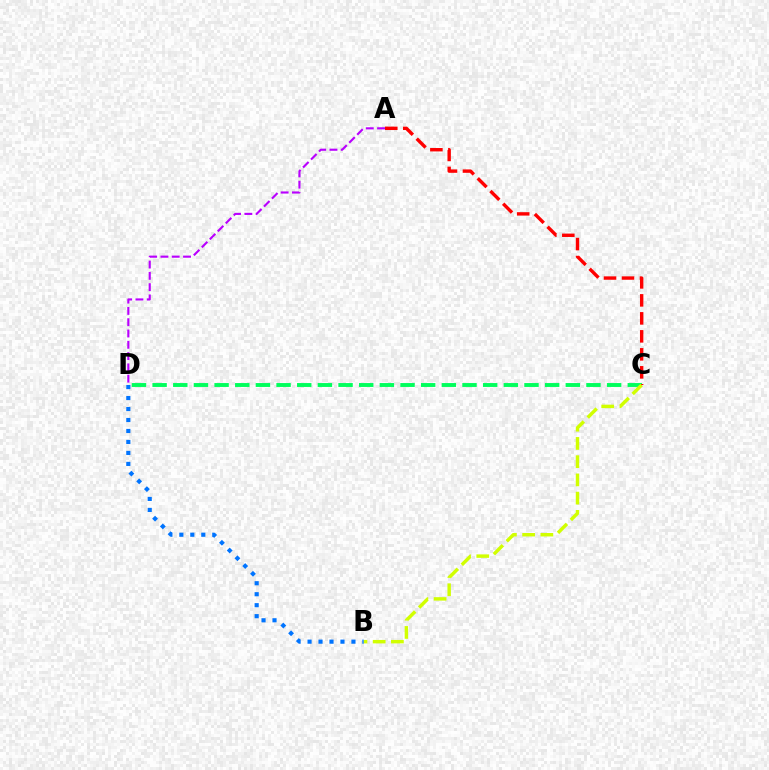{('C', 'D'): [{'color': '#00ff5c', 'line_style': 'dashed', 'thickness': 2.81}], ('A', 'C'): [{'color': '#ff0000', 'line_style': 'dashed', 'thickness': 2.44}], ('B', 'C'): [{'color': '#d1ff00', 'line_style': 'dashed', 'thickness': 2.48}], ('A', 'D'): [{'color': '#b900ff', 'line_style': 'dashed', 'thickness': 1.53}], ('B', 'D'): [{'color': '#0074ff', 'line_style': 'dotted', 'thickness': 2.98}]}